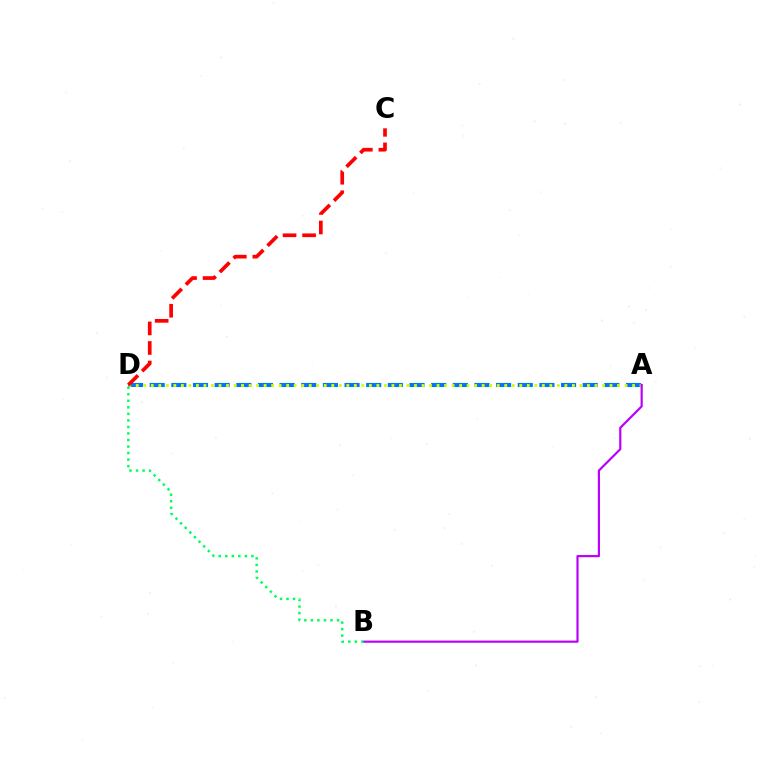{('A', 'D'): [{'color': '#0074ff', 'line_style': 'dashed', 'thickness': 2.94}, {'color': '#d1ff00', 'line_style': 'dotted', 'thickness': 2.04}], ('C', 'D'): [{'color': '#ff0000', 'line_style': 'dashed', 'thickness': 2.65}], ('A', 'B'): [{'color': '#b900ff', 'line_style': 'solid', 'thickness': 1.57}], ('B', 'D'): [{'color': '#00ff5c', 'line_style': 'dotted', 'thickness': 1.78}]}